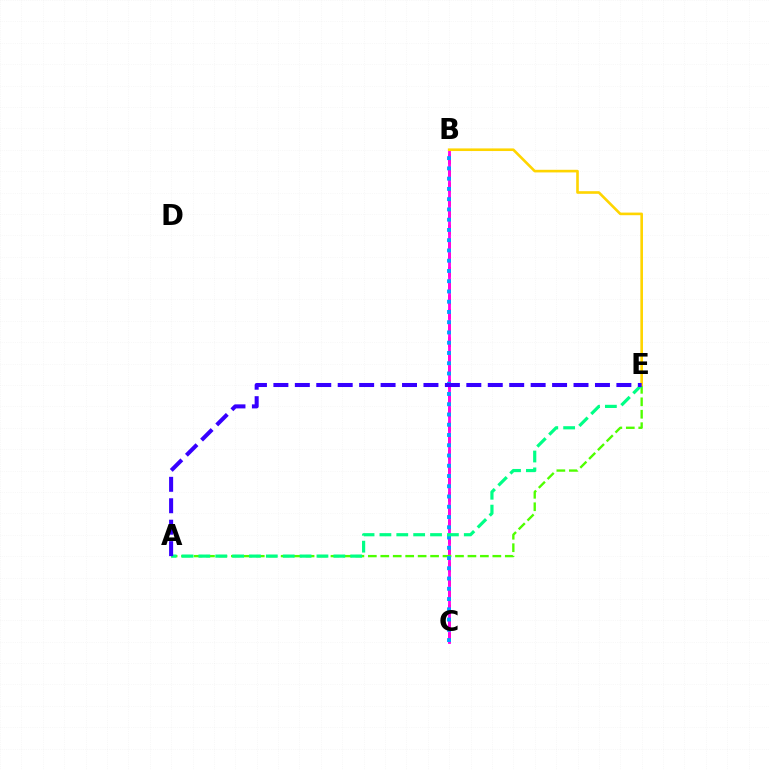{('B', 'C'): [{'color': '#ff0000', 'line_style': 'dashed', 'thickness': 1.91}, {'color': '#ff00ed', 'line_style': 'solid', 'thickness': 2.03}, {'color': '#009eff', 'line_style': 'dotted', 'thickness': 2.79}], ('A', 'E'): [{'color': '#4fff00', 'line_style': 'dashed', 'thickness': 1.69}, {'color': '#00ff86', 'line_style': 'dashed', 'thickness': 2.29}, {'color': '#3700ff', 'line_style': 'dashed', 'thickness': 2.91}], ('B', 'E'): [{'color': '#ffd500', 'line_style': 'solid', 'thickness': 1.89}]}